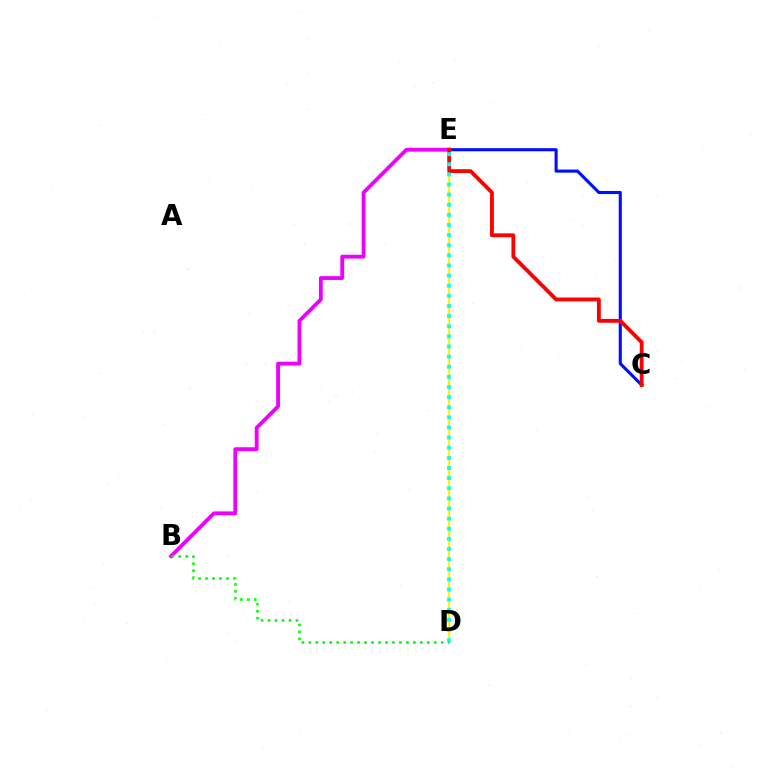{('B', 'E'): [{'color': '#ee00ff', 'line_style': 'solid', 'thickness': 2.76}], ('D', 'E'): [{'color': '#fcf500', 'line_style': 'solid', 'thickness': 1.57}, {'color': '#00fff6', 'line_style': 'dotted', 'thickness': 2.75}], ('C', 'E'): [{'color': '#0010ff', 'line_style': 'solid', 'thickness': 2.24}, {'color': '#ff0000', 'line_style': 'solid', 'thickness': 2.76}], ('B', 'D'): [{'color': '#08ff00', 'line_style': 'dotted', 'thickness': 1.89}]}